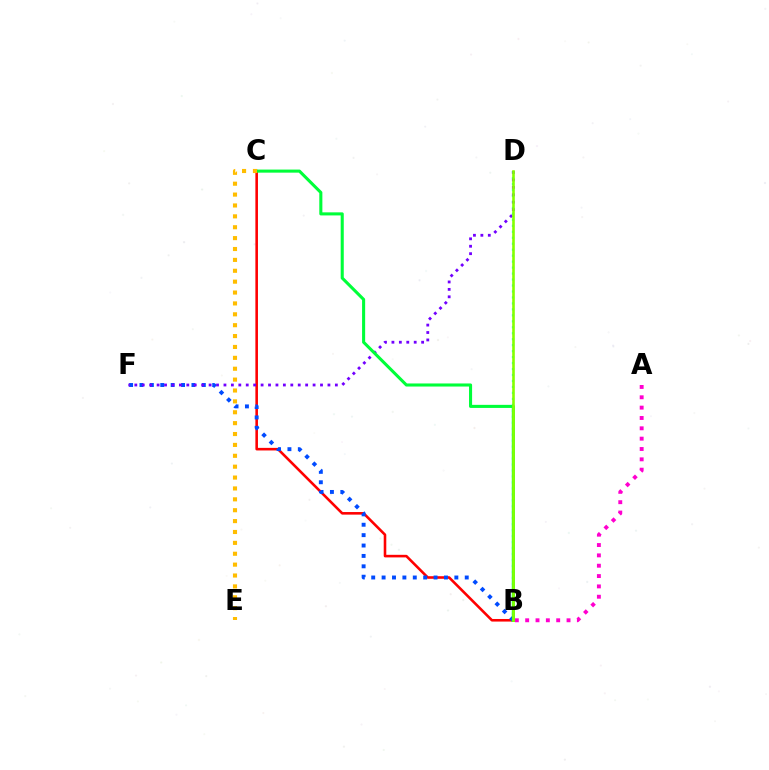{('B', 'D'): [{'color': '#00fff6', 'line_style': 'dotted', 'thickness': 1.62}, {'color': '#84ff00', 'line_style': 'solid', 'thickness': 1.88}], ('B', 'C'): [{'color': '#ff0000', 'line_style': 'solid', 'thickness': 1.86}, {'color': '#00ff39', 'line_style': 'solid', 'thickness': 2.21}], ('A', 'B'): [{'color': '#ff00cf', 'line_style': 'dotted', 'thickness': 2.81}], ('B', 'F'): [{'color': '#004bff', 'line_style': 'dotted', 'thickness': 2.82}], ('D', 'F'): [{'color': '#7200ff', 'line_style': 'dotted', 'thickness': 2.02}], ('C', 'E'): [{'color': '#ffbd00', 'line_style': 'dotted', 'thickness': 2.96}]}